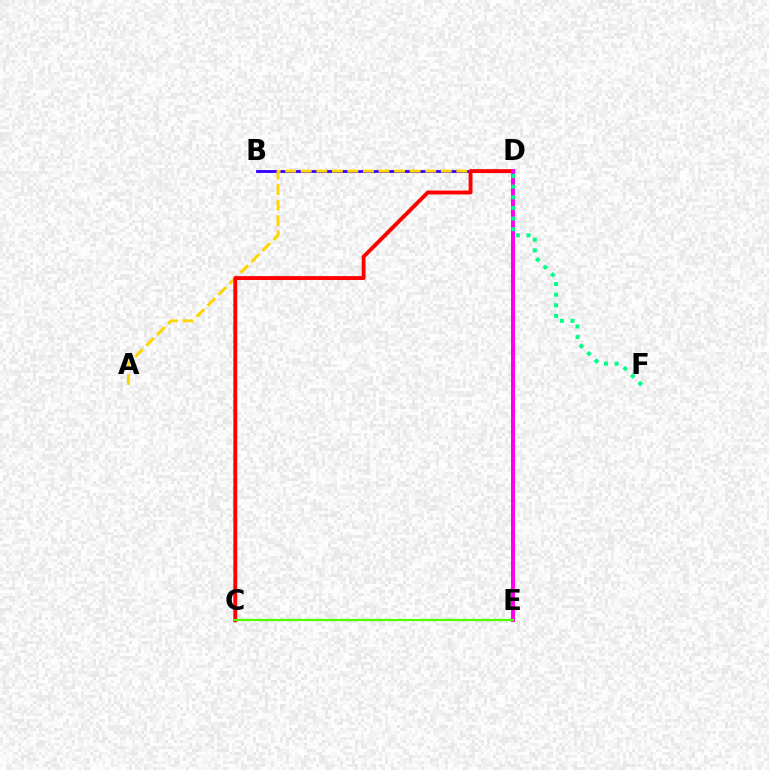{('B', 'D'): [{'color': '#3700ff', 'line_style': 'solid', 'thickness': 2.04}], ('A', 'D'): [{'color': '#ffd500', 'line_style': 'dashed', 'thickness': 2.11}], ('D', 'E'): [{'color': '#009eff', 'line_style': 'dashed', 'thickness': 2.62}, {'color': '#ff00ed', 'line_style': 'solid', 'thickness': 2.86}], ('C', 'D'): [{'color': '#ff0000', 'line_style': 'solid', 'thickness': 2.79}], ('C', 'E'): [{'color': '#4fff00', 'line_style': 'solid', 'thickness': 1.6}], ('D', 'F'): [{'color': '#00ff86', 'line_style': 'dotted', 'thickness': 2.89}]}